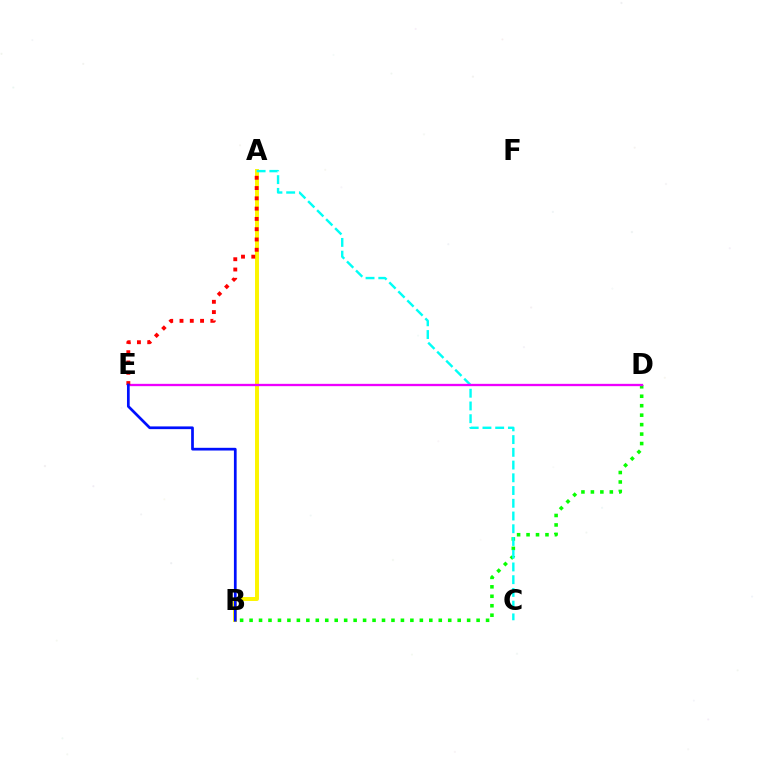{('B', 'D'): [{'color': '#08ff00', 'line_style': 'dotted', 'thickness': 2.57}], ('A', 'B'): [{'color': '#fcf500', 'line_style': 'solid', 'thickness': 2.85}], ('A', 'C'): [{'color': '#00fff6', 'line_style': 'dashed', 'thickness': 1.73}], ('D', 'E'): [{'color': '#ee00ff', 'line_style': 'solid', 'thickness': 1.67}], ('A', 'E'): [{'color': '#ff0000', 'line_style': 'dotted', 'thickness': 2.79}], ('B', 'E'): [{'color': '#0010ff', 'line_style': 'solid', 'thickness': 1.96}]}